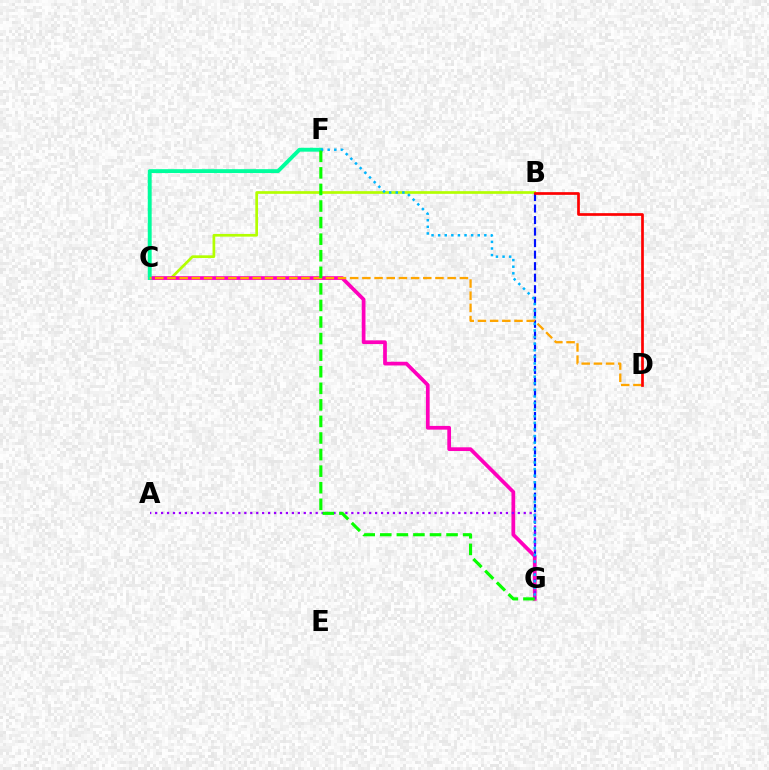{('B', 'C'): [{'color': '#b3ff00', 'line_style': 'solid', 'thickness': 1.94}], ('B', 'G'): [{'color': '#0010ff', 'line_style': 'dashed', 'thickness': 1.57}], ('C', 'G'): [{'color': '#ff00bd', 'line_style': 'solid', 'thickness': 2.68}], ('C', 'F'): [{'color': '#00ff9d', 'line_style': 'solid', 'thickness': 2.79}], ('A', 'G'): [{'color': '#9b00ff', 'line_style': 'dotted', 'thickness': 1.62}], ('C', 'D'): [{'color': '#ffa500', 'line_style': 'dashed', 'thickness': 1.65}], ('F', 'G'): [{'color': '#00b5ff', 'line_style': 'dotted', 'thickness': 1.79}, {'color': '#08ff00', 'line_style': 'dashed', 'thickness': 2.25}], ('B', 'D'): [{'color': '#ff0000', 'line_style': 'solid', 'thickness': 1.94}]}